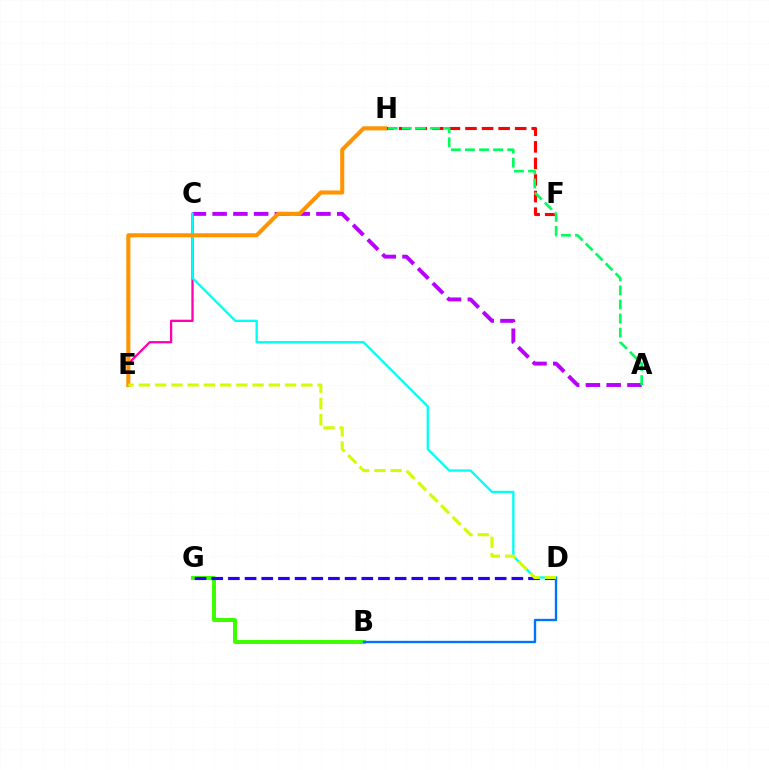{('C', 'E'): [{'color': '#ff00ac', 'line_style': 'solid', 'thickness': 1.66}], ('B', 'G'): [{'color': '#3dff00', 'line_style': 'solid', 'thickness': 2.88}], ('F', 'H'): [{'color': '#ff0000', 'line_style': 'dashed', 'thickness': 2.25}], ('A', 'C'): [{'color': '#b900ff', 'line_style': 'dashed', 'thickness': 2.82}], ('D', 'G'): [{'color': '#2500ff', 'line_style': 'dashed', 'thickness': 2.27}], ('C', 'D'): [{'color': '#00fff6', 'line_style': 'solid', 'thickness': 1.68}], ('E', 'H'): [{'color': '#ff9400', 'line_style': 'solid', 'thickness': 2.93}], ('A', 'H'): [{'color': '#00ff5c', 'line_style': 'dashed', 'thickness': 1.91}], ('B', 'D'): [{'color': '#0074ff', 'line_style': 'solid', 'thickness': 1.71}], ('D', 'E'): [{'color': '#d1ff00', 'line_style': 'dashed', 'thickness': 2.21}]}